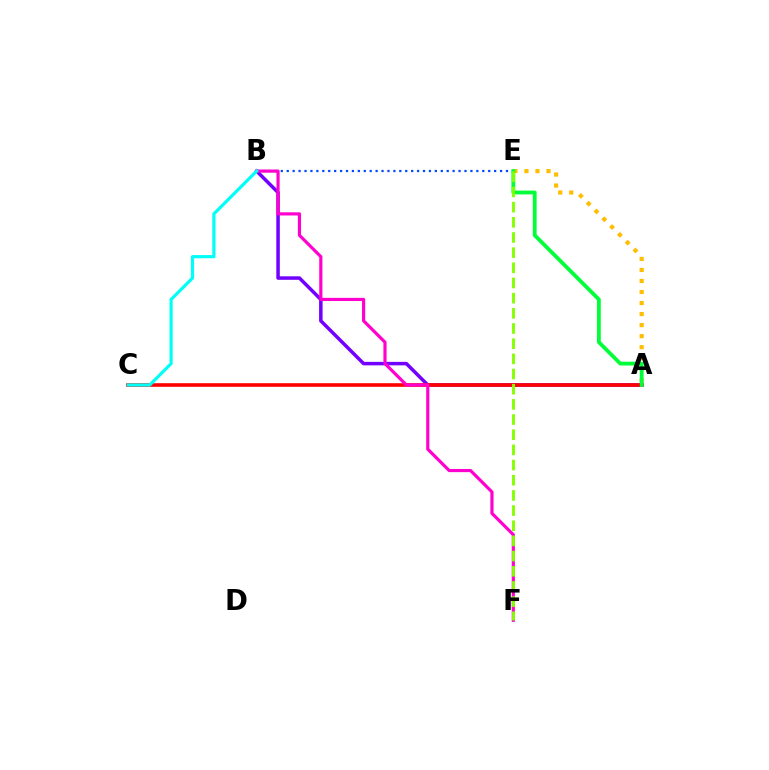{('B', 'E'): [{'color': '#004bff', 'line_style': 'dotted', 'thickness': 1.61}], ('A', 'E'): [{'color': '#ffbd00', 'line_style': 'dotted', 'thickness': 3.0}, {'color': '#00ff39', 'line_style': 'solid', 'thickness': 2.73}], ('A', 'B'): [{'color': '#7200ff', 'line_style': 'solid', 'thickness': 2.52}], ('A', 'C'): [{'color': '#ff0000', 'line_style': 'solid', 'thickness': 2.59}], ('B', 'F'): [{'color': '#ff00cf', 'line_style': 'solid', 'thickness': 2.28}], ('B', 'C'): [{'color': '#00fff6', 'line_style': 'solid', 'thickness': 2.3}], ('E', 'F'): [{'color': '#84ff00', 'line_style': 'dashed', 'thickness': 2.06}]}